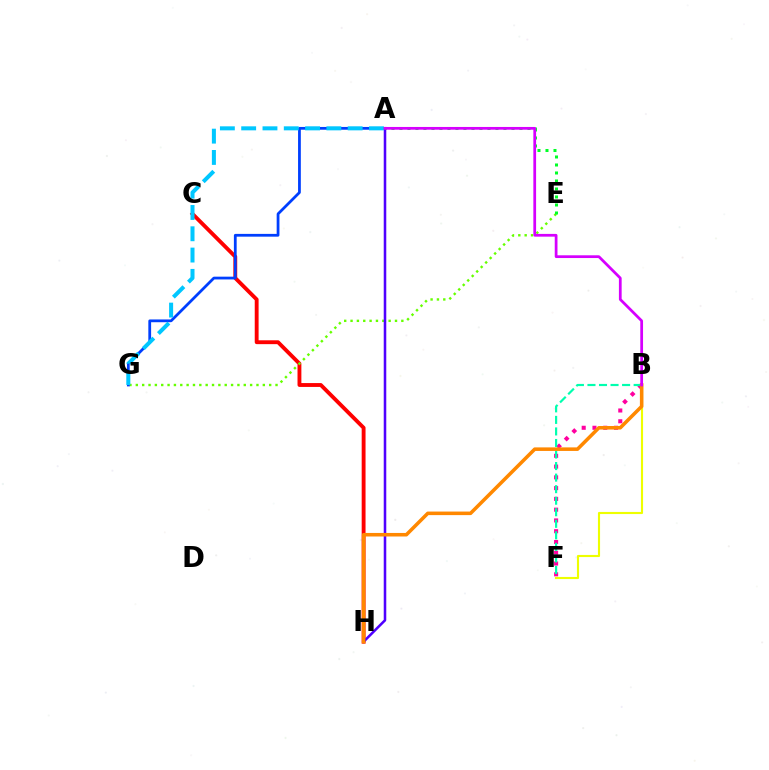{('C', 'H'): [{'color': '#ff0000', 'line_style': 'solid', 'thickness': 2.78}], ('B', 'F'): [{'color': '#ff00a0', 'line_style': 'dotted', 'thickness': 2.93}, {'color': '#eeff00', 'line_style': 'solid', 'thickness': 1.53}, {'color': '#00ffaf', 'line_style': 'dashed', 'thickness': 1.57}], ('E', 'G'): [{'color': '#66ff00', 'line_style': 'dotted', 'thickness': 1.73}], ('A', 'H'): [{'color': '#4f00ff', 'line_style': 'solid', 'thickness': 1.83}], ('A', 'G'): [{'color': '#003fff', 'line_style': 'solid', 'thickness': 2.0}, {'color': '#00c7ff', 'line_style': 'dashed', 'thickness': 2.89}], ('A', 'E'): [{'color': '#00ff27', 'line_style': 'dotted', 'thickness': 2.17}], ('B', 'H'): [{'color': '#ff8800', 'line_style': 'solid', 'thickness': 2.56}], ('A', 'B'): [{'color': '#d600ff', 'line_style': 'solid', 'thickness': 1.98}]}